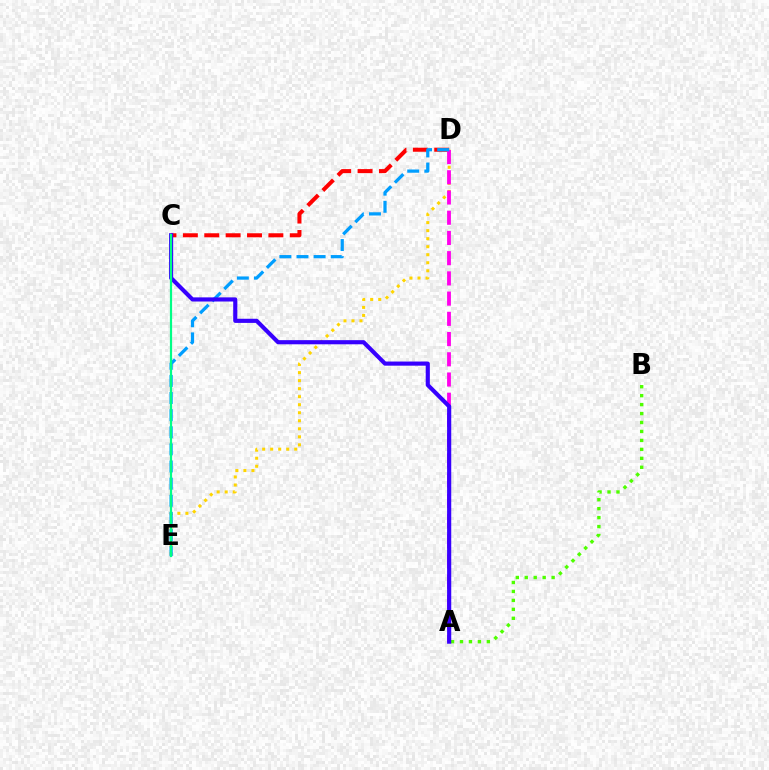{('C', 'D'): [{'color': '#ff0000', 'line_style': 'dashed', 'thickness': 2.9}], ('A', 'B'): [{'color': '#4fff00', 'line_style': 'dotted', 'thickness': 2.43}], ('D', 'E'): [{'color': '#ffd500', 'line_style': 'dotted', 'thickness': 2.18}, {'color': '#009eff', 'line_style': 'dashed', 'thickness': 2.33}], ('A', 'D'): [{'color': '#ff00ed', 'line_style': 'dashed', 'thickness': 2.75}], ('A', 'C'): [{'color': '#3700ff', 'line_style': 'solid', 'thickness': 2.98}], ('C', 'E'): [{'color': '#00ff86', 'line_style': 'solid', 'thickness': 1.59}]}